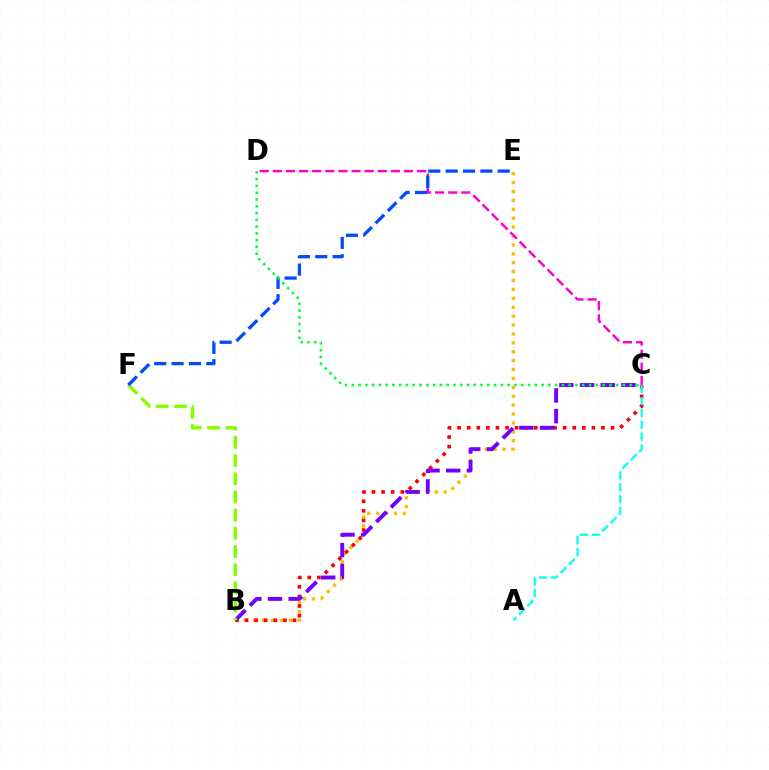{('B', 'E'): [{'color': '#ffbd00', 'line_style': 'dotted', 'thickness': 2.42}], ('B', 'C'): [{'color': '#ff0000', 'line_style': 'dotted', 'thickness': 2.61}, {'color': '#7200ff', 'line_style': 'dashed', 'thickness': 2.81}], ('C', 'D'): [{'color': '#ff00cf', 'line_style': 'dashed', 'thickness': 1.78}, {'color': '#00ff39', 'line_style': 'dotted', 'thickness': 1.84}], ('A', 'C'): [{'color': '#00fff6', 'line_style': 'dashed', 'thickness': 1.61}], ('B', 'F'): [{'color': '#84ff00', 'line_style': 'dashed', 'thickness': 2.47}], ('E', 'F'): [{'color': '#004bff', 'line_style': 'dashed', 'thickness': 2.36}]}